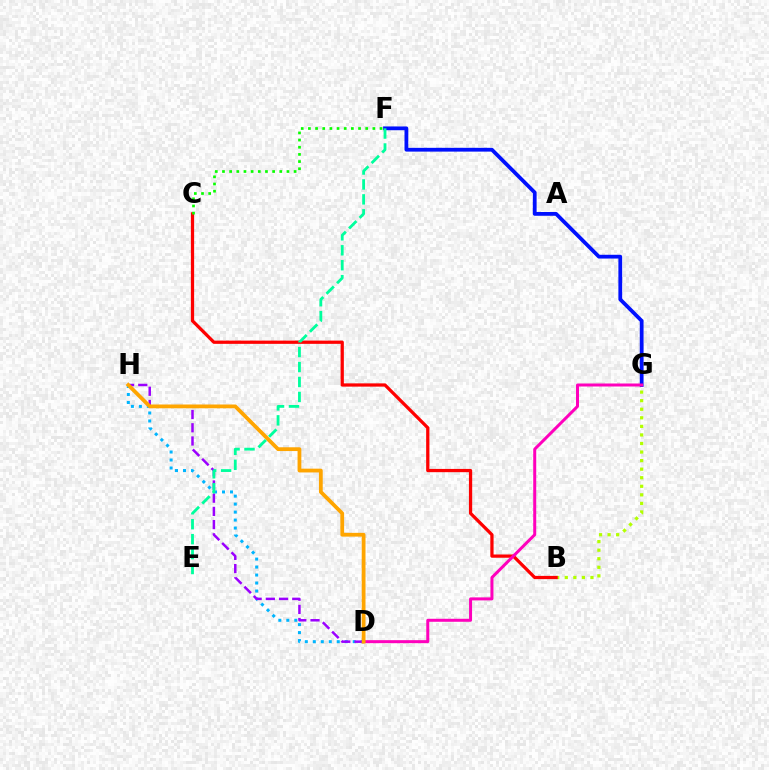{('F', 'G'): [{'color': '#0010ff', 'line_style': 'solid', 'thickness': 2.72}], ('D', 'H'): [{'color': '#00b5ff', 'line_style': 'dotted', 'thickness': 2.17}, {'color': '#9b00ff', 'line_style': 'dashed', 'thickness': 1.79}, {'color': '#ffa500', 'line_style': 'solid', 'thickness': 2.72}], ('B', 'G'): [{'color': '#b3ff00', 'line_style': 'dotted', 'thickness': 2.33}], ('B', 'C'): [{'color': '#ff0000', 'line_style': 'solid', 'thickness': 2.34}], ('D', 'G'): [{'color': '#ff00bd', 'line_style': 'solid', 'thickness': 2.16}], ('E', 'F'): [{'color': '#00ff9d', 'line_style': 'dashed', 'thickness': 2.03}], ('C', 'F'): [{'color': '#08ff00', 'line_style': 'dotted', 'thickness': 1.95}]}